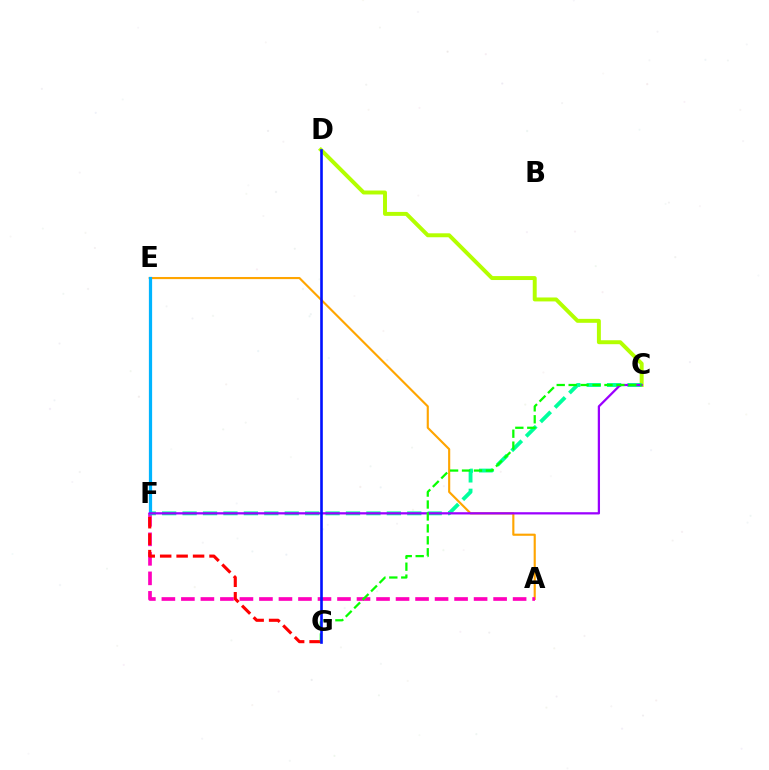{('C', 'D'): [{'color': '#b3ff00', 'line_style': 'solid', 'thickness': 2.84}], ('A', 'E'): [{'color': '#ffa500', 'line_style': 'solid', 'thickness': 1.54}], ('A', 'F'): [{'color': '#ff00bd', 'line_style': 'dashed', 'thickness': 2.65}], ('C', 'F'): [{'color': '#00ff9d', 'line_style': 'dashed', 'thickness': 2.77}, {'color': '#9b00ff', 'line_style': 'solid', 'thickness': 1.62}], ('F', 'G'): [{'color': '#ff0000', 'line_style': 'dashed', 'thickness': 2.23}], ('E', 'F'): [{'color': '#00b5ff', 'line_style': 'solid', 'thickness': 2.32}], ('C', 'G'): [{'color': '#08ff00', 'line_style': 'dashed', 'thickness': 1.62}], ('D', 'G'): [{'color': '#0010ff', 'line_style': 'solid', 'thickness': 1.89}]}